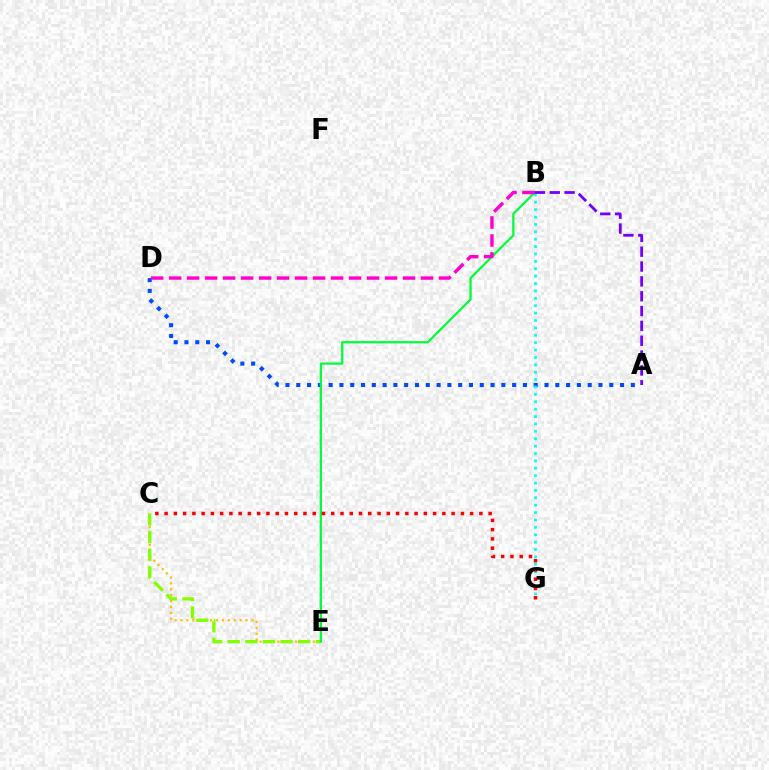{('A', 'D'): [{'color': '#004bff', 'line_style': 'dotted', 'thickness': 2.93}], ('C', 'E'): [{'color': '#ffbd00', 'line_style': 'dotted', 'thickness': 1.61}, {'color': '#84ff00', 'line_style': 'dashed', 'thickness': 2.39}], ('B', 'G'): [{'color': '#00fff6', 'line_style': 'dotted', 'thickness': 2.01}], ('B', 'E'): [{'color': '#00ff39', 'line_style': 'solid', 'thickness': 1.62}], ('B', 'D'): [{'color': '#ff00cf', 'line_style': 'dashed', 'thickness': 2.44}], ('A', 'B'): [{'color': '#7200ff', 'line_style': 'dashed', 'thickness': 2.02}], ('C', 'G'): [{'color': '#ff0000', 'line_style': 'dotted', 'thickness': 2.52}]}